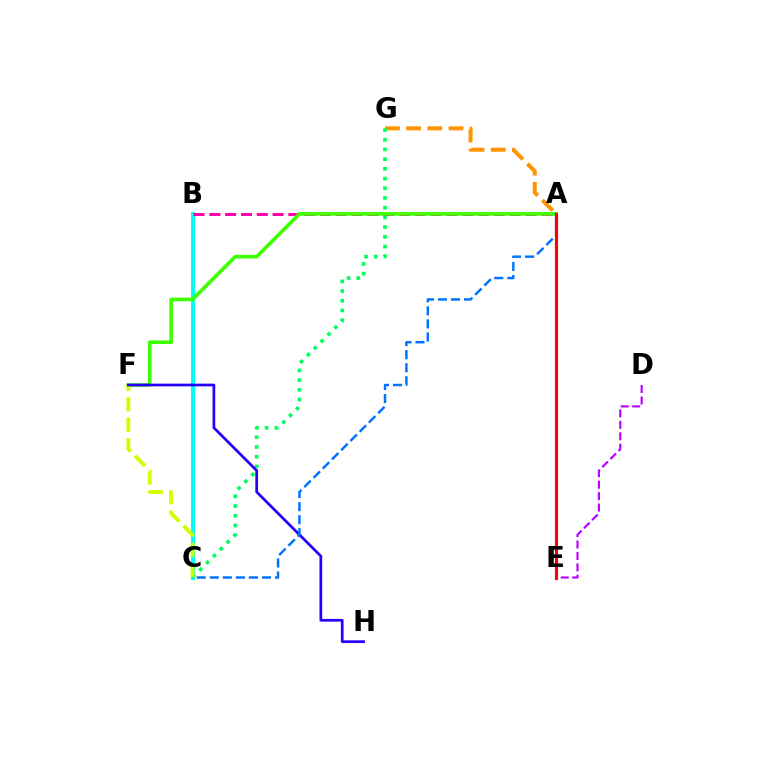{('B', 'C'): [{'color': '#00fff6', 'line_style': 'solid', 'thickness': 2.97}], ('A', 'G'): [{'color': '#ff9400', 'line_style': 'dashed', 'thickness': 2.88}], ('C', 'G'): [{'color': '#00ff5c', 'line_style': 'dotted', 'thickness': 2.64}], ('A', 'B'): [{'color': '#ff00ac', 'line_style': 'dashed', 'thickness': 2.15}], ('A', 'F'): [{'color': '#3dff00', 'line_style': 'solid', 'thickness': 2.62}], ('D', 'E'): [{'color': '#b900ff', 'line_style': 'dashed', 'thickness': 1.55}], ('C', 'F'): [{'color': '#d1ff00', 'line_style': 'dashed', 'thickness': 2.79}], ('F', 'H'): [{'color': '#2500ff', 'line_style': 'solid', 'thickness': 1.96}], ('A', 'C'): [{'color': '#0074ff', 'line_style': 'dashed', 'thickness': 1.77}], ('A', 'E'): [{'color': '#ff0000', 'line_style': 'solid', 'thickness': 2.26}]}